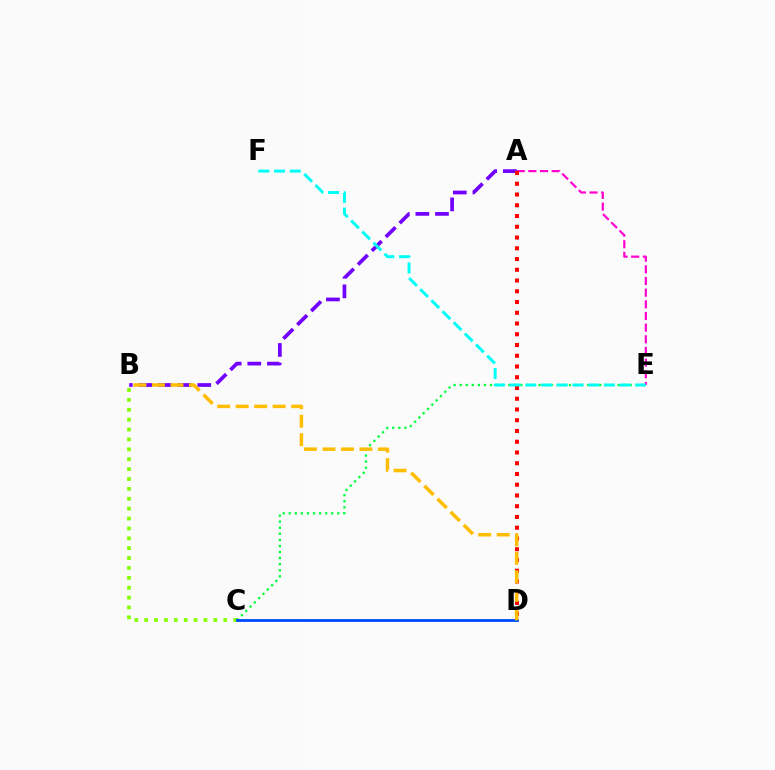{('B', 'C'): [{'color': '#84ff00', 'line_style': 'dotted', 'thickness': 2.69}], ('A', 'E'): [{'color': '#ff00cf', 'line_style': 'dashed', 'thickness': 1.58}], ('C', 'E'): [{'color': '#00ff39', 'line_style': 'dotted', 'thickness': 1.65}], ('A', 'B'): [{'color': '#7200ff', 'line_style': 'dashed', 'thickness': 2.66}], ('A', 'D'): [{'color': '#ff0000', 'line_style': 'dotted', 'thickness': 2.92}], ('C', 'D'): [{'color': '#004bff', 'line_style': 'solid', 'thickness': 2.02}], ('E', 'F'): [{'color': '#00fff6', 'line_style': 'dashed', 'thickness': 2.14}], ('B', 'D'): [{'color': '#ffbd00', 'line_style': 'dashed', 'thickness': 2.51}]}